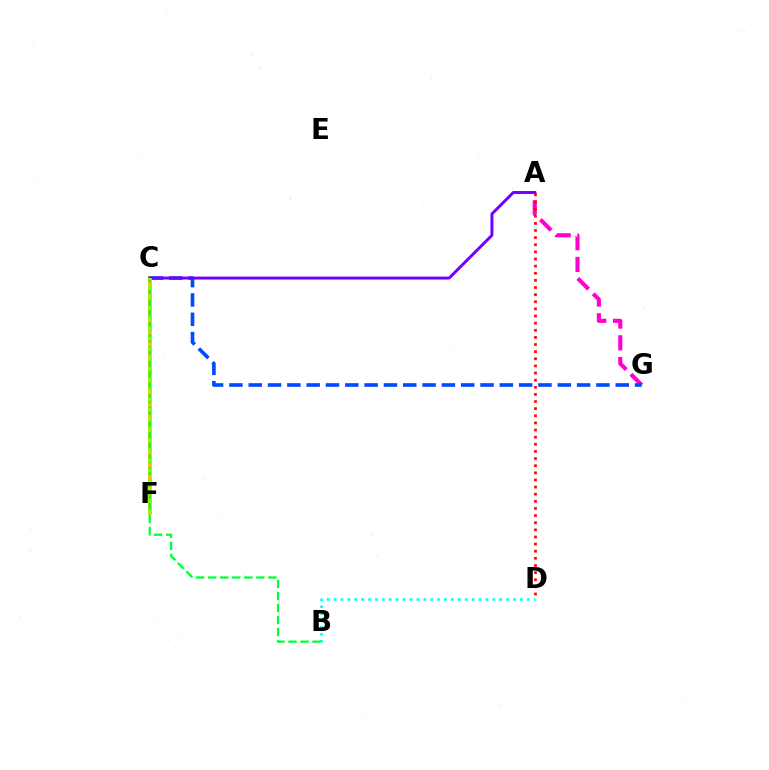{('A', 'G'): [{'color': '#ff00cf', 'line_style': 'dashed', 'thickness': 2.95}], ('C', 'F'): [{'color': '#ffbd00', 'line_style': 'solid', 'thickness': 2.66}, {'color': '#84ff00', 'line_style': 'dotted', 'thickness': 2.75}], ('B', 'D'): [{'color': '#00fff6', 'line_style': 'dotted', 'thickness': 1.88}], ('C', 'G'): [{'color': '#004bff', 'line_style': 'dashed', 'thickness': 2.62}], ('A', 'C'): [{'color': '#7200ff', 'line_style': 'solid', 'thickness': 2.12}], ('B', 'C'): [{'color': '#00ff39', 'line_style': 'dashed', 'thickness': 1.64}], ('A', 'D'): [{'color': '#ff0000', 'line_style': 'dotted', 'thickness': 1.94}]}